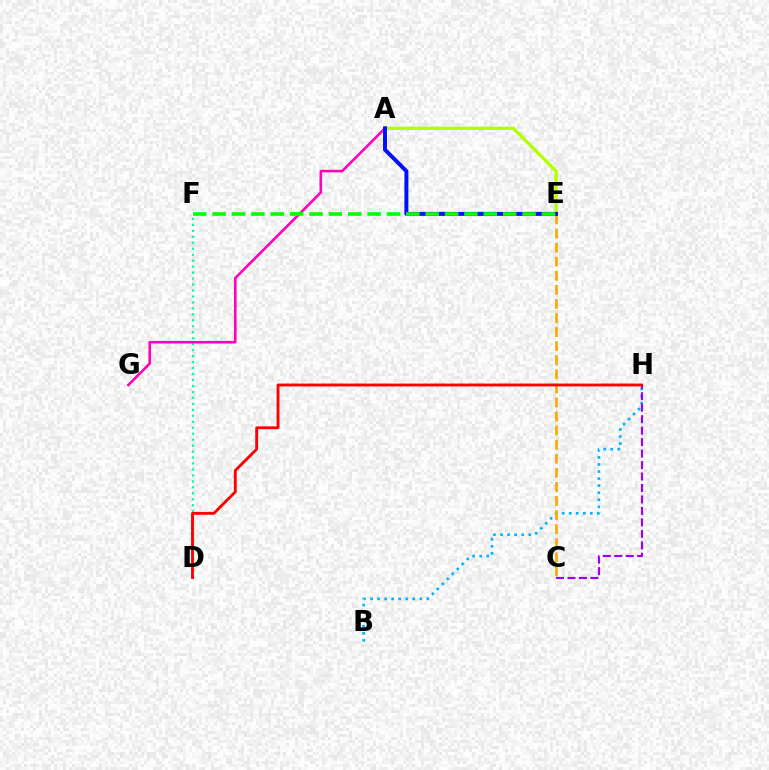{('B', 'H'): [{'color': '#00b5ff', 'line_style': 'dotted', 'thickness': 1.91}], ('C', 'H'): [{'color': '#9b00ff', 'line_style': 'dashed', 'thickness': 1.56}], ('C', 'E'): [{'color': '#ffa500', 'line_style': 'dashed', 'thickness': 1.91}], ('A', 'E'): [{'color': '#b3ff00', 'line_style': 'solid', 'thickness': 2.4}, {'color': '#0010ff', 'line_style': 'solid', 'thickness': 2.85}], ('D', 'F'): [{'color': '#00ff9d', 'line_style': 'dotted', 'thickness': 1.62}], ('A', 'G'): [{'color': '#ff00bd', 'line_style': 'solid', 'thickness': 1.86}], ('E', 'F'): [{'color': '#08ff00', 'line_style': 'dashed', 'thickness': 2.63}], ('D', 'H'): [{'color': '#ff0000', 'line_style': 'solid', 'thickness': 2.07}]}